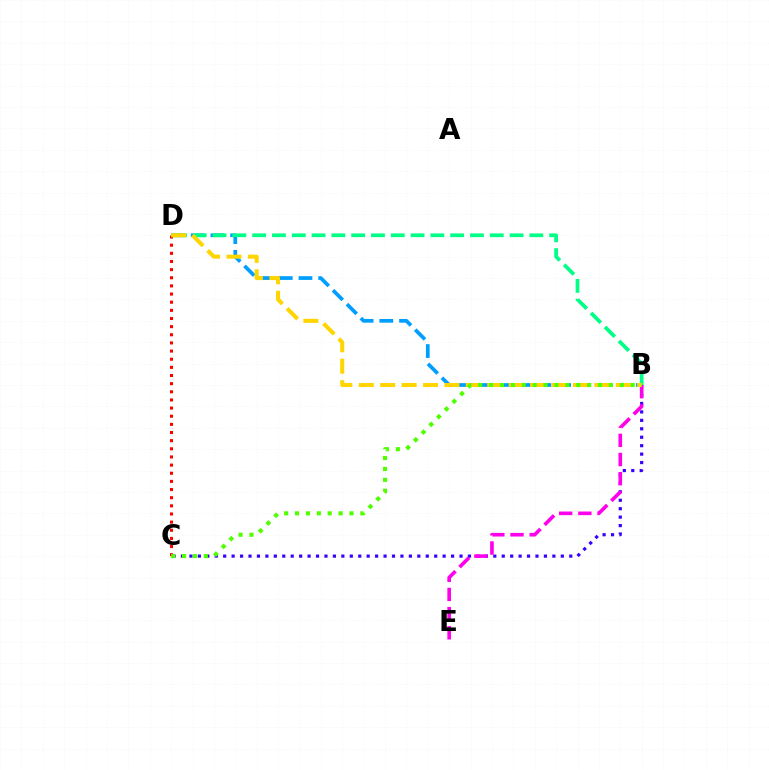{('B', 'C'): [{'color': '#3700ff', 'line_style': 'dotted', 'thickness': 2.29}, {'color': '#4fff00', 'line_style': 'dotted', 'thickness': 2.96}], ('C', 'D'): [{'color': '#ff0000', 'line_style': 'dotted', 'thickness': 2.21}], ('B', 'E'): [{'color': '#ff00ed', 'line_style': 'dashed', 'thickness': 2.6}], ('B', 'D'): [{'color': '#009eff', 'line_style': 'dashed', 'thickness': 2.68}, {'color': '#00ff86', 'line_style': 'dashed', 'thickness': 2.69}, {'color': '#ffd500', 'line_style': 'dashed', 'thickness': 2.91}]}